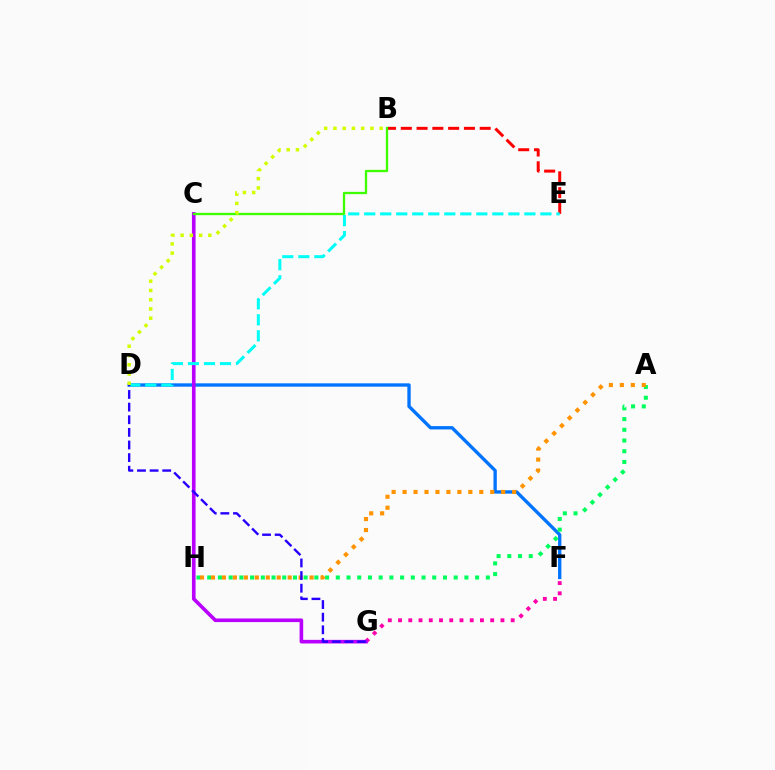{('F', 'G'): [{'color': '#ff00ac', 'line_style': 'dotted', 'thickness': 2.78}], ('D', 'F'): [{'color': '#0074ff', 'line_style': 'solid', 'thickness': 2.41}], ('C', 'G'): [{'color': '#b900ff', 'line_style': 'solid', 'thickness': 2.61}], ('A', 'H'): [{'color': '#00ff5c', 'line_style': 'dotted', 'thickness': 2.91}, {'color': '#ff9400', 'line_style': 'dotted', 'thickness': 2.98}], ('B', 'E'): [{'color': '#ff0000', 'line_style': 'dashed', 'thickness': 2.14}], ('D', 'E'): [{'color': '#00fff6', 'line_style': 'dashed', 'thickness': 2.18}], ('D', 'G'): [{'color': '#2500ff', 'line_style': 'dashed', 'thickness': 1.72}], ('B', 'C'): [{'color': '#3dff00', 'line_style': 'solid', 'thickness': 1.65}], ('B', 'D'): [{'color': '#d1ff00', 'line_style': 'dotted', 'thickness': 2.51}]}